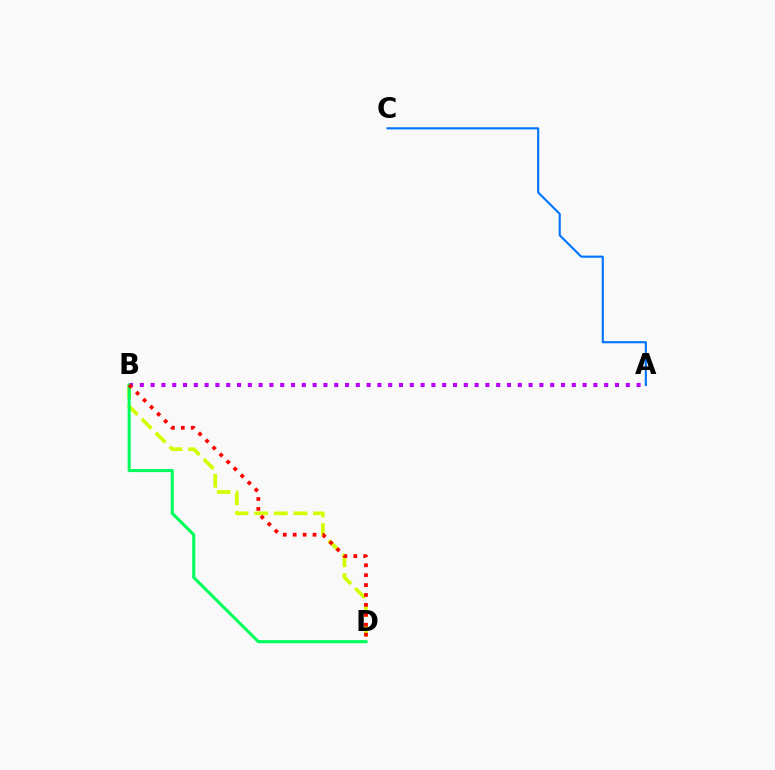{('B', 'D'): [{'color': '#d1ff00', 'line_style': 'dashed', 'thickness': 2.66}, {'color': '#00ff5c', 'line_style': 'solid', 'thickness': 2.21}, {'color': '#ff0000', 'line_style': 'dotted', 'thickness': 2.69}], ('A', 'B'): [{'color': '#b900ff', 'line_style': 'dotted', 'thickness': 2.93}], ('A', 'C'): [{'color': '#0074ff', 'line_style': 'solid', 'thickness': 1.53}]}